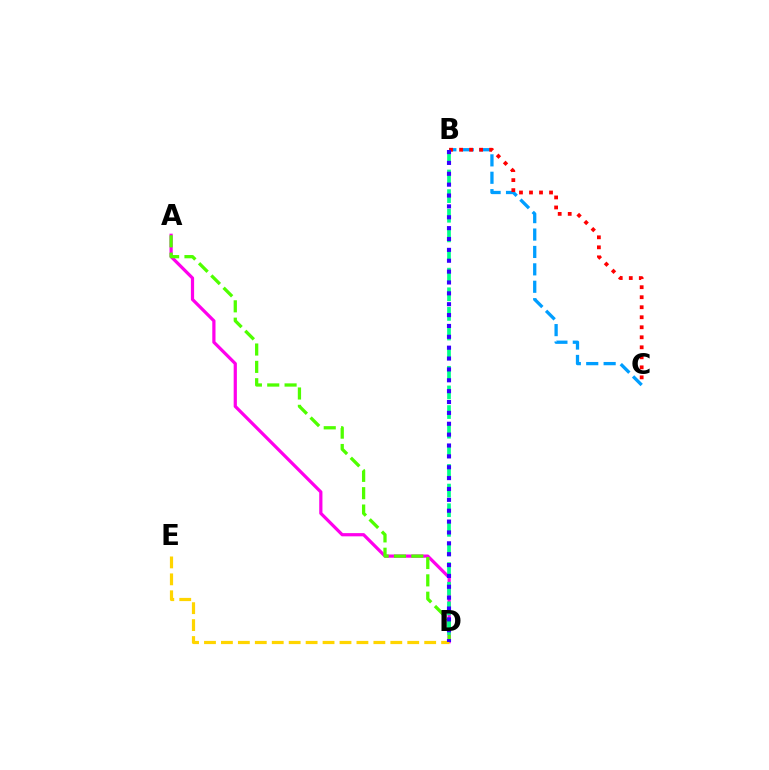{('A', 'D'): [{'color': '#ff00ed', 'line_style': 'solid', 'thickness': 2.32}, {'color': '#4fff00', 'line_style': 'dashed', 'thickness': 2.36}], ('B', 'C'): [{'color': '#009eff', 'line_style': 'dashed', 'thickness': 2.36}, {'color': '#ff0000', 'line_style': 'dotted', 'thickness': 2.72}], ('B', 'D'): [{'color': '#00ff86', 'line_style': 'dashed', 'thickness': 2.67}, {'color': '#3700ff', 'line_style': 'dotted', 'thickness': 2.95}], ('D', 'E'): [{'color': '#ffd500', 'line_style': 'dashed', 'thickness': 2.3}]}